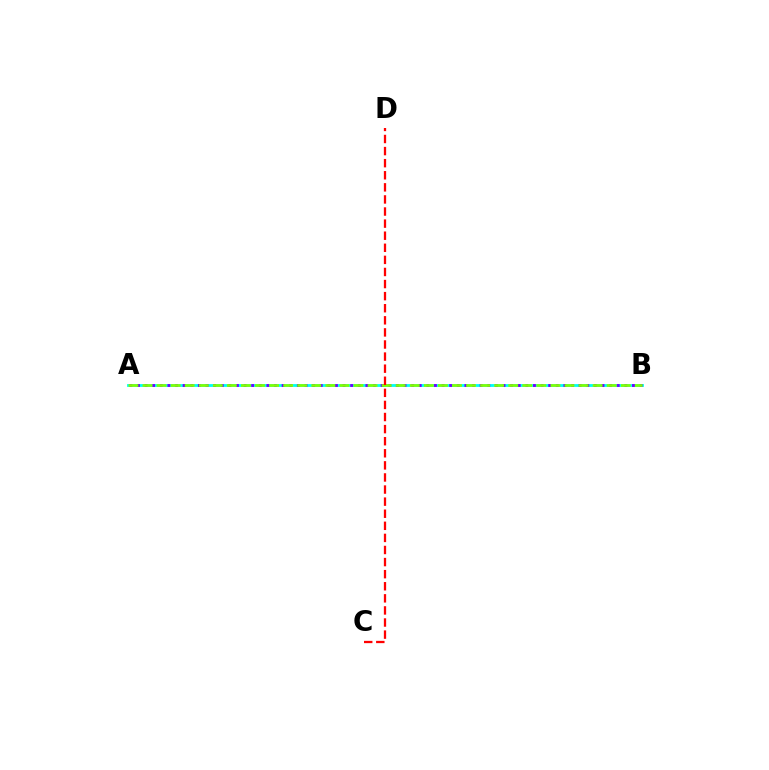{('A', 'B'): [{'color': '#00fff6', 'line_style': 'solid', 'thickness': 2.03}, {'color': '#7200ff', 'line_style': 'dotted', 'thickness': 2.07}, {'color': '#84ff00', 'line_style': 'dashed', 'thickness': 1.91}], ('C', 'D'): [{'color': '#ff0000', 'line_style': 'dashed', 'thickness': 1.64}]}